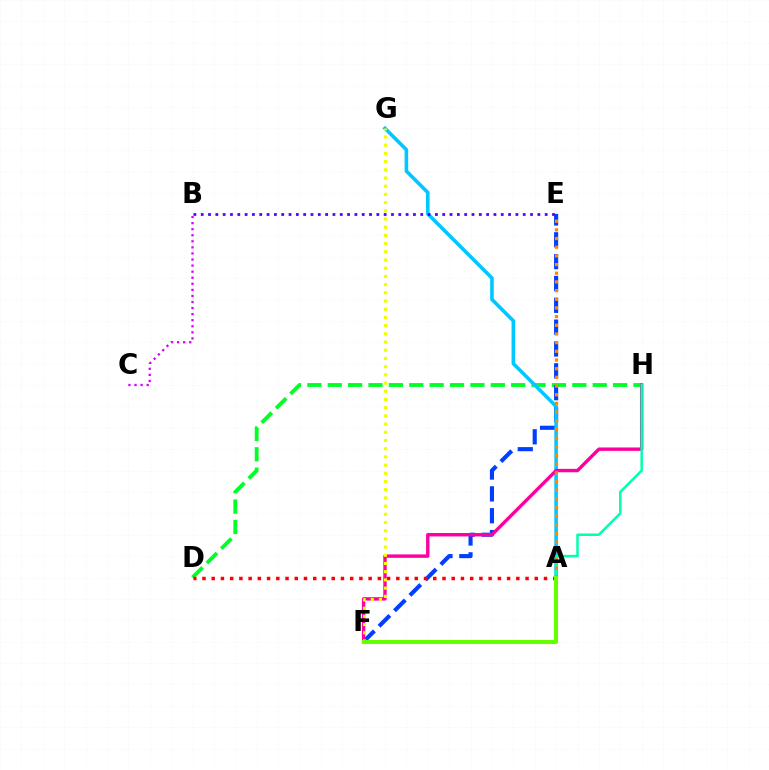{('D', 'H'): [{'color': '#00ff27', 'line_style': 'dashed', 'thickness': 2.77}], ('E', 'F'): [{'color': '#003fff', 'line_style': 'dashed', 'thickness': 2.97}], ('A', 'G'): [{'color': '#00c7ff', 'line_style': 'solid', 'thickness': 2.58}], ('A', 'D'): [{'color': '#ff0000', 'line_style': 'dotted', 'thickness': 2.51}], ('F', 'H'): [{'color': '#ff00a0', 'line_style': 'solid', 'thickness': 2.45}], ('F', 'G'): [{'color': '#eeff00', 'line_style': 'dotted', 'thickness': 2.23}], ('B', 'C'): [{'color': '#d600ff', 'line_style': 'dotted', 'thickness': 1.65}], ('A', 'H'): [{'color': '#00ffaf', 'line_style': 'solid', 'thickness': 1.79}], ('A', 'E'): [{'color': '#ff8800', 'line_style': 'dotted', 'thickness': 2.36}], ('B', 'E'): [{'color': '#4f00ff', 'line_style': 'dotted', 'thickness': 1.99}], ('A', 'F'): [{'color': '#66ff00', 'line_style': 'solid', 'thickness': 2.92}]}